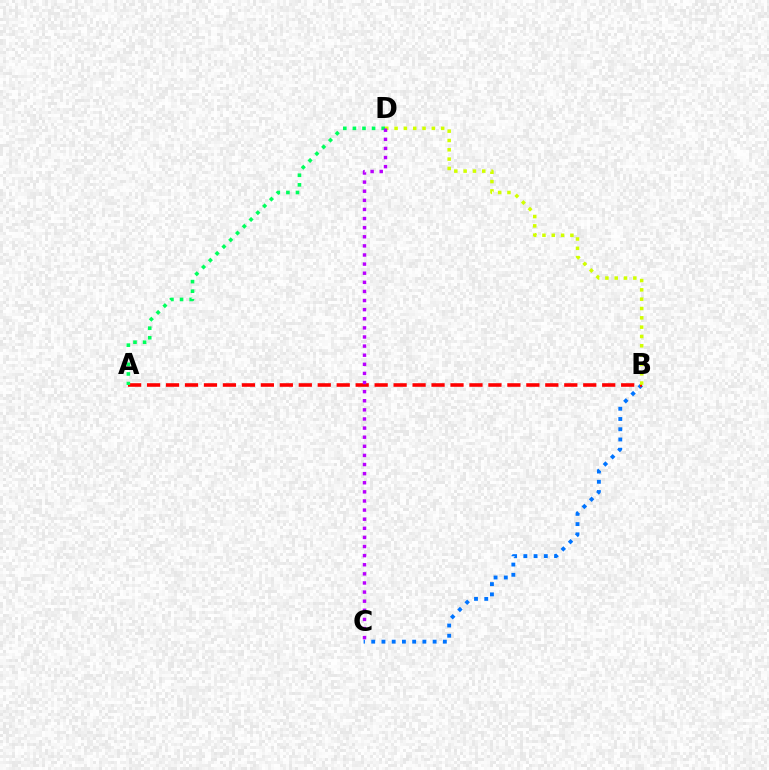{('B', 'C'): [{'color': '#0074ff', 'line_style': 'dotted', 'thickness': 2.78}], ('A', 'B'): [{'color': '#ff0000', 'line_style': 'dashed', 'thickness': 2.58}], ('A', 'D'): [{'color': '#00ff5c', 'line_style': 'dotted', 'thickness': 2.61}], ('B', 'D'): [{'color': '#d1ff00', 'line_style': 'dotted', 'thickness': 2.53}], ('C', 'D'): [{'color': '#b900ff', 'line_style': 'dotted', 'thickness': 2.48}]}